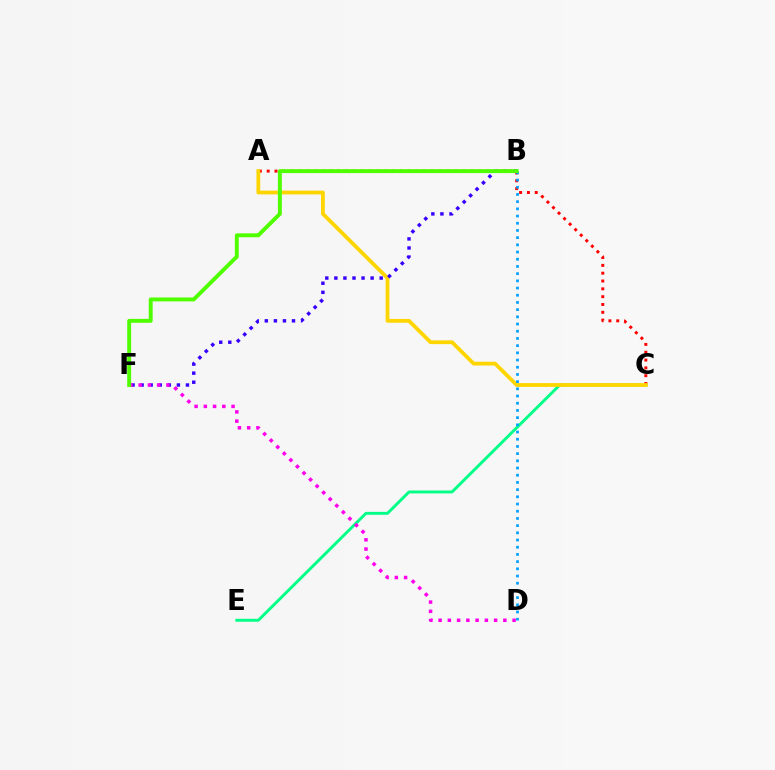{('C', 'E'): [{'color': '#00ff86', 'line_style': 'solid', 'thickness': 2.1}], ('A', 'C'): [{'color': '#ff0000', 'line_style': 'dotted', 'thickness': 2.13}, {'color': '#ffd500', 'line_style': 'solid', 'thickness': 2.72}], ('B', 'D'): [{'color': '#009eff', 'line_style': 'dotted', 'thickness': 1.96}], ('B', 'F'): [{'color': '#3700ff', 'line_style': 'dotted', 'thickness': 2.46}, {'color': '#4fff00', 'line_style': 'solid', 'thickness': 2.82}], ('D', 'F'): [{'color': '#ff00ed', 'line_style': 'dotted', 'thickness': 2.51}]}